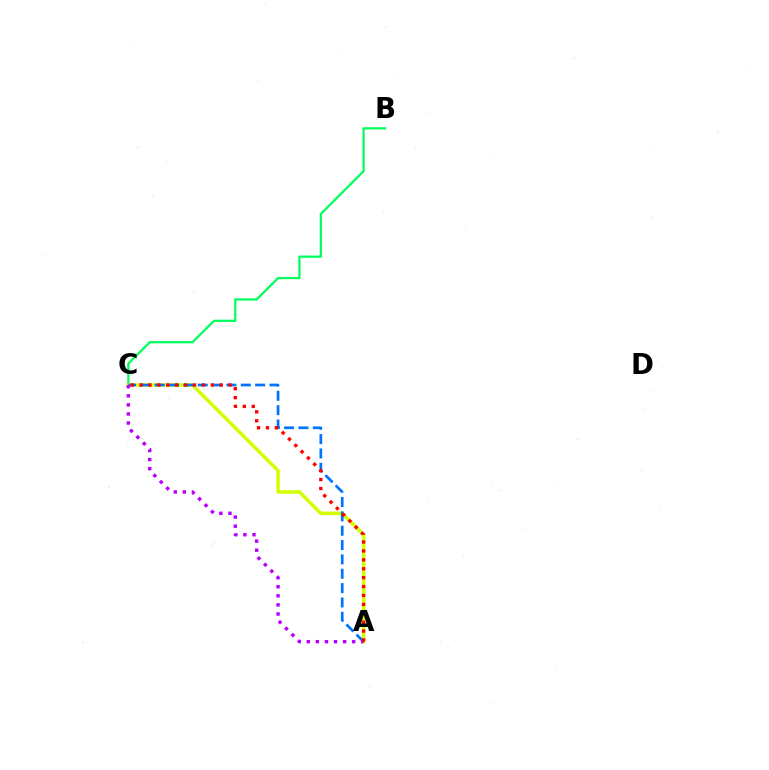{('B', 'C'): [{'color': '#00ff5c', 'line_style': 'solid', 'thickness': 1.62}], ('A', 'C'): [{'color': '#d1ff00', 'line_style': 'solid', 'thickness': 2.52}, {'color': '#0074ff', 'line_style': 'dashed', 'thickness': 1.95}, {'color': '#b900ff', 'line_style': 'dotted', 'thickness': 2.47}, {'color': '#ff0000', 'line_style': 'dotted', 'thickness': 2.42}]}